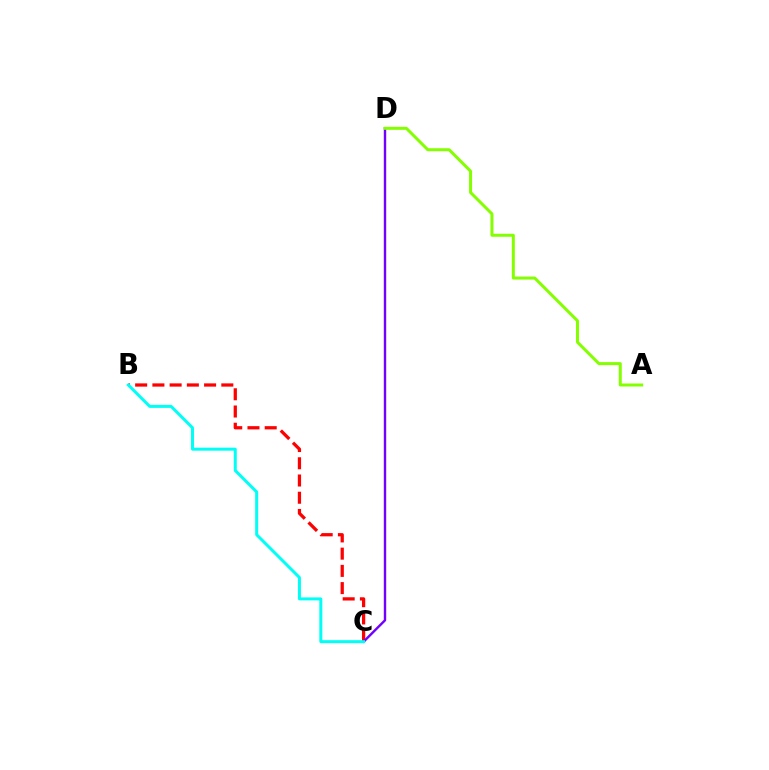{('B', 'C'): [{'color': '#ff0000', 'line_style': 'dashed', 'thickness': 2.34}, {'color': '#00fff6', 'line_style': 'solid', 'thickness': 2.16}], ('C', 'D'): [{'color': '#7200ff', 'line_style': 'solid', 'thickness': 1.73}], ('A', 'D'): [{'color': '#84ff00', 'line_style': 'solid', 'thickness': 2.16}]}